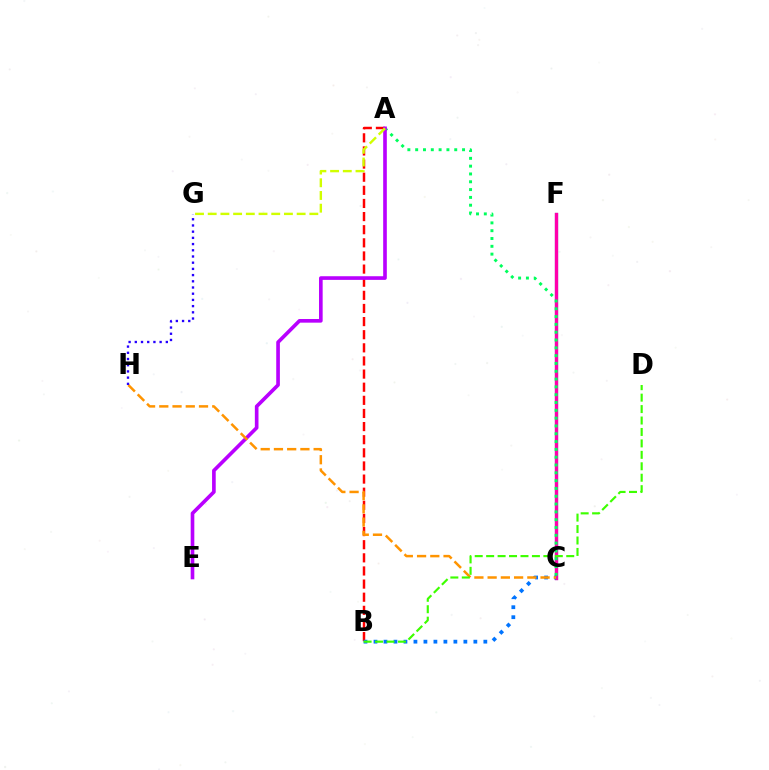{('C', 'F'): [{'color': '#00fff6', 'line_style': 'solid', 'thickness': 2.28}, {'color': '#ff00ac', 'line_style': 'solid', 'thickness': 2.43}], ('A', 'B'): [{'color': '#ff0000', 'line_style': 'dashed', 'thickness': 1.78}], ('A', 'C'): [{'color': '#00ff5c', 'line_style': 'dotted', 'thickness': 2.12}], ('B', 'C'): [{'color': '#0074ff', 'line_style': 'dotted', 'thickness': 2.71}], ('A', 'E'): [{'color': '#b900ff', 'line_style': 'solid', 'thickness': 2.62}], ('C', 'H'): [{'color': '#ff9400', 'line_style': 'dashed', 'thickness': 1.8}], ('G', 'H'): [{'color': '#2500ff', 'line_style': 'dotted', 'thickness': 1.69}], ('A', 'G'): [{'color': '#d1ff00', 'line_style': 'dashed', 'thickness': 1.73}], ('B', 'D'): [{'color': '#3dff00', 'line_style': 'dashed', 'thickness': 1.55}]}